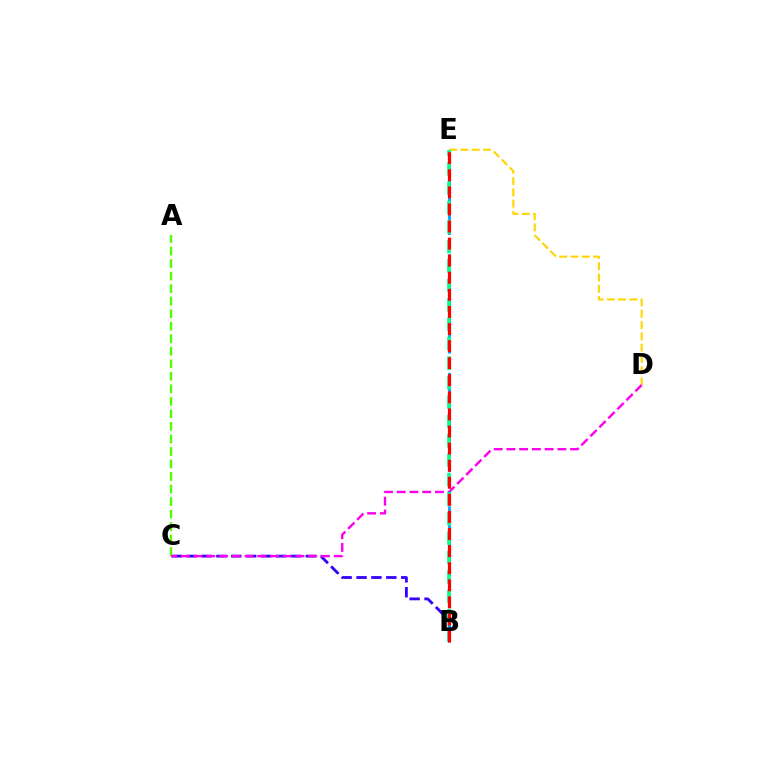{('D', 'E'): [{'color': '#ffd500', 'line_style': 'dashed', 'thickness': 1.53}], ('B', 'C'): [{'color': '#3700ff', 'line_style': 'dashed', 'thickness': 2.02}], ('A', 'C'): [{'color': '#4fff00', 'line_style': 'dashed', 'thickness': 1.7}], ('C', 'D'): [{'color': '#ff00ed', 'line_style': 'dashed', 'thickness': 1.73}], ('B', 'E'): [{'color': '#009eff', 'line_style': 'dashed', 'thickness': 2.01}, {'color': '#00ff86', 'line_style': 'dashed', 'thickness': 2.64}, {'color': '#ff0000', 'line_style': 'dashed', 'thickness': 2.32}]}